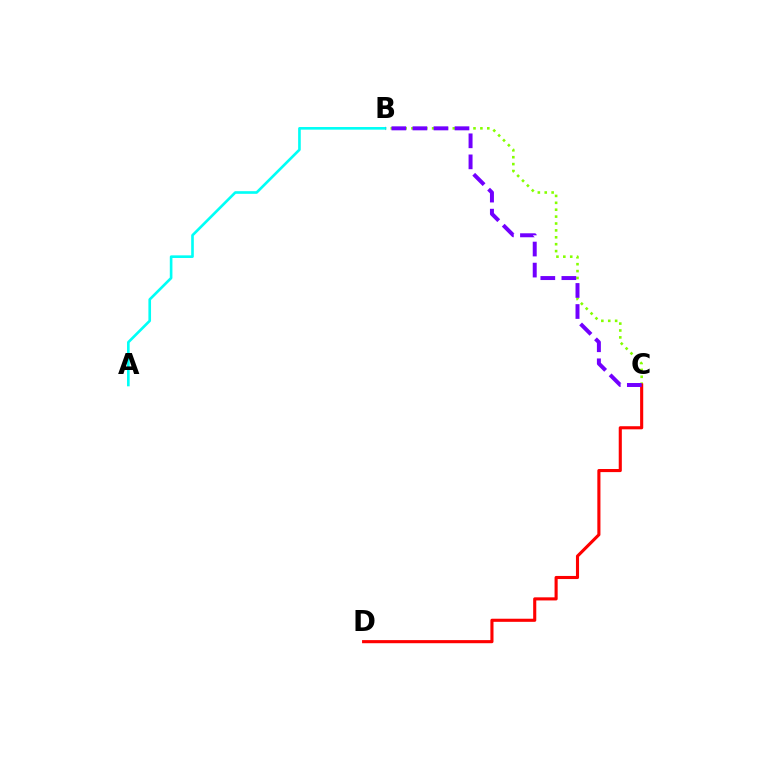{('B', 'C'): [{'color': '#84ff00', 'line_style': 'dotted', 'thickness': 1.87}, {'color': '#7200ff', 'line_style': 'dashed', 'thickness': 2.86}], ('A', 'B'): [{'color': '#00fff6', 'line_style': 'solid', 'thickness': 1.9}], ('C', 'D'): [{'color': '#ff0000', 'line_style': 'solid', 'thickness': 2.23}]}